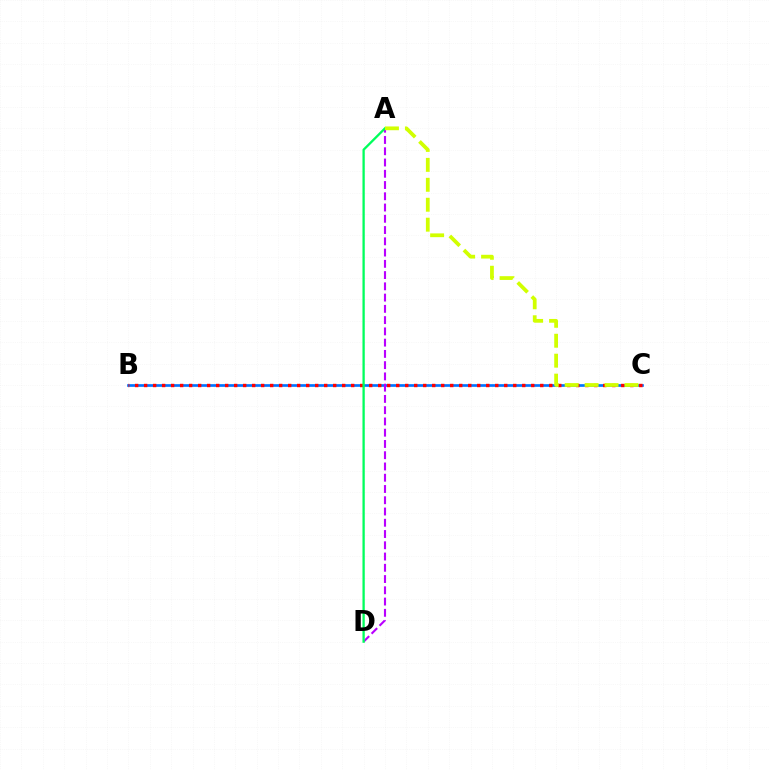{('B', 'C'): [{'color': '#0074ff', 'line_style': 'solid', 'thickness': 1.92}, {'color': '#ff0000', 'line_style': 'dotted', 'thickness': 2.45}], ('A', 'D'): [{'color': '#b900ff', 'line_style': 'dashed', 'thickness': 1.53}, {'color': '#00ff5c', 'line_style': 'solid', 'thickness': 1.66}], ('A', 'C'): [{'color': '#d1ff00', 'line_style': 'dashed', 'thickness': 2.71}]}